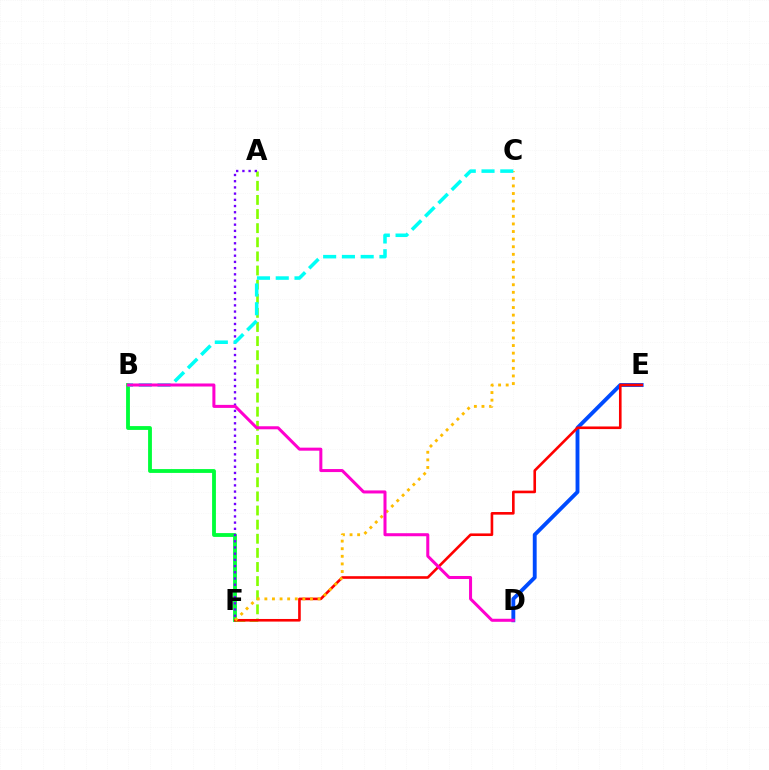{('B', 'F'): [{'color': '#00ff39', 'line_style': 'solid', 'thickness': 2.76}], ('A', 'F'): [{'color': '#84ff00', 'line_style': 'dashed', 'thickness': 1.92}, {'color': '#7200ff', 'line_style': 'dotted', 'thickness': 1.69}], ('D', 'E'): [{'color': '#004bff', 'line_style': 'solid', 'thickness': 2.78}], ('E', 'F'): [{'color': '#ff0000', 'line_style': 'solid', 'thickness': 1.89}], ('C', 'F'): [{'color': '#ffbd00', 'line_style': 'dotted', 'thickness': 2.07}], ('B', 'C'): [{'color': '#00fff6', 'line_style': 'dashed', 'thickness': 2.55}], ('B', 'D'): [{'color': '#ff00cf', 'line_style': 'solid', 'thickness': 2.18}]}